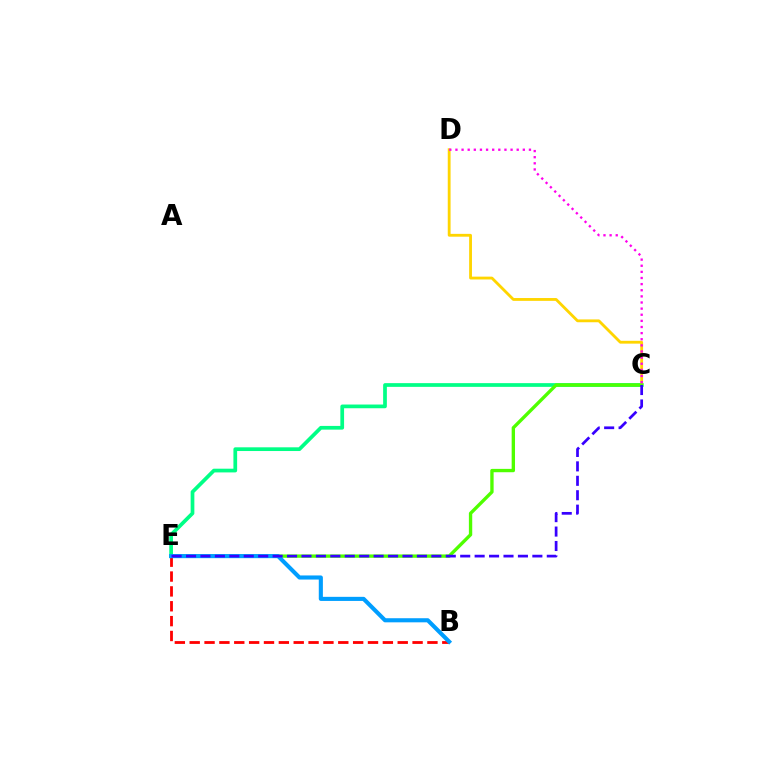{('B', 'E'): [{'color': '#ff0000', 'line_style': 'dashed', 'thickness': 2.02}, {'color': '#009eff', 'line_style': 'solid', 'thickness': 2.95}], ('C', 'E'): [{'color': '#00ff86', 'line_style': 'solid', 'thickness': 2.68}, {'color': '#4fff00', 'line_style': 'solid', 'thickness': 2.41}, {'color': '#3700ff', 'line_style': 'dashed', 'thickness': 1.96}], ('C', 'D'): [{'color': '#ffd500', 'line_style': 'solid', 'thickness': 2.03}, {'color': '#ff00ed', 'line_style': 'dotted', 'thickness': 1.66}]}